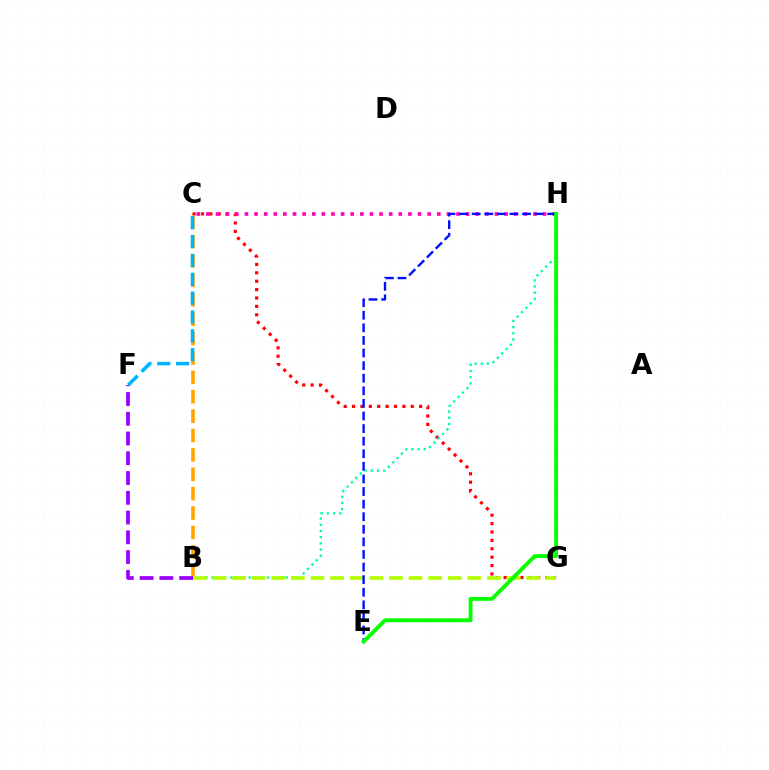{('C', 'G'): [{'color': '#ff0000', 'line_style': 'dotted', 'thickness': 2.28}], ('B', 'H'): [{'color': '#00ff9d', 'line_style': 'dotted', 'thickness': 1.68}], ('B', 'C'): [{'color': '#ffa500', 'line_style': 'dashed', 'thickness': 2.63}], ('B', 'G'): [{'color': '#b3ff00', 'line_style': 'dashed', 'thickness': 2.66}], ('C', 'H'): [{'color': '#ff00bd', 'line_style': 'dotted', 'thickness': 2.61}], ('B', 'F'): [{'color': '#9b00ff', 'line_style': 'dashed', 'thickness': 2.68}], ('E', 'H'): [{'color': '#0010ff', 'line_style': 'dashed', 'thickness': 1.71}, {'color': '#08ff00', 'line_style': 'solid', 'thickness': 2.79}], ('C', 'F'): [{'color': '#00b5ff', 'line_style': 'dashed', 'thickness': 2.56}]}